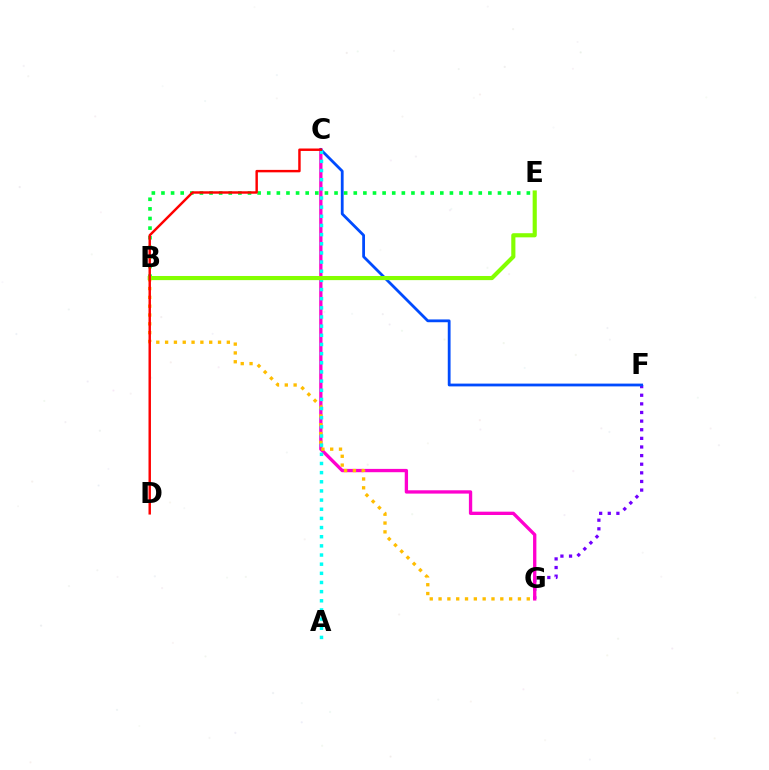{('F', 'G'): [{'color': '#7200ff', 'line_style': 'dotted', 'thickness': 2.34}], ('C', 'G'): [{'color': '#ff00cf', 'line_style': 'solid', 'thickness': 2.39}], ('B', 'G'): [{'color': '#ffbd00', 'line_style': 'dotted', 'thickness': 2.4}], ('B', 'E'): [{'color': '#00ff39', 'line_style': 'dotted', 'thickness': 2.61}, {'color': '#84ff00', 'line_style': 'solid', 'thickness': 2.98}], ('C', 'F'): [{'color': '#004bff', 'line_style': 'solid', 'thickness': 2.01}], ('A', 'C'): [{'color': '#00fff6', 'line_style': 'dotted', 'thickness': 2.49}], ('C', 'D'): [{'color': '#ff0000', 'line_style': 'solid', 'thickness': 1.76}]}